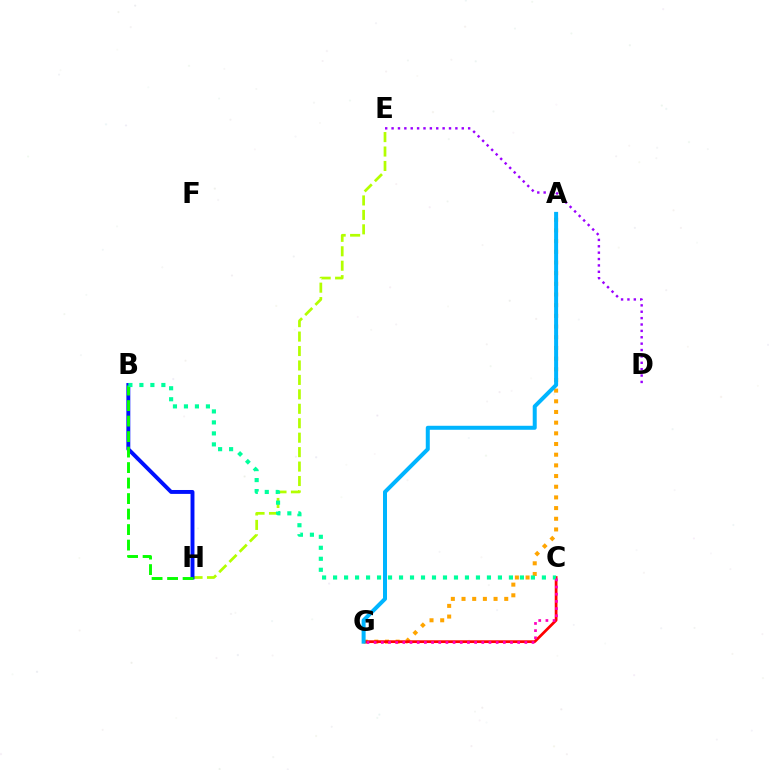{('A', 'G'): [{'color': '#ffa500', 'line_style': 'dotted', 'thickness': 2.9}, {'color': '#00b5ff', 'line_style': 'solid', 'thickness': 2.88}], ('E', 'H'): [{'color': '#b3ff00', 'line_style': 'dashed', 'thickness': 1.96}], ('D', 'E'): [{'color': '#9b00ff', 'line_style': 'dotted', 'thickness': 1.73}], ('B', 'H'): [{'color': '#0010ff', 'line_style': 'solid', 'thickness': 2.82}, {'color': '#08ff00', 'line_style': 'dashed', 'thickness': 2.11}], ('C', 'G'): [{'color': '#ff0000', 'line_style': 'solid', 'thickness': 1.98}, {'color': '#ff00bd', 'line_style': 'dotted', 'thickness': 1.95}], ('B', 'C'): [{'color': '#00ff9d', 'line_style': 'dotted', 'thickness': 2.99}]}